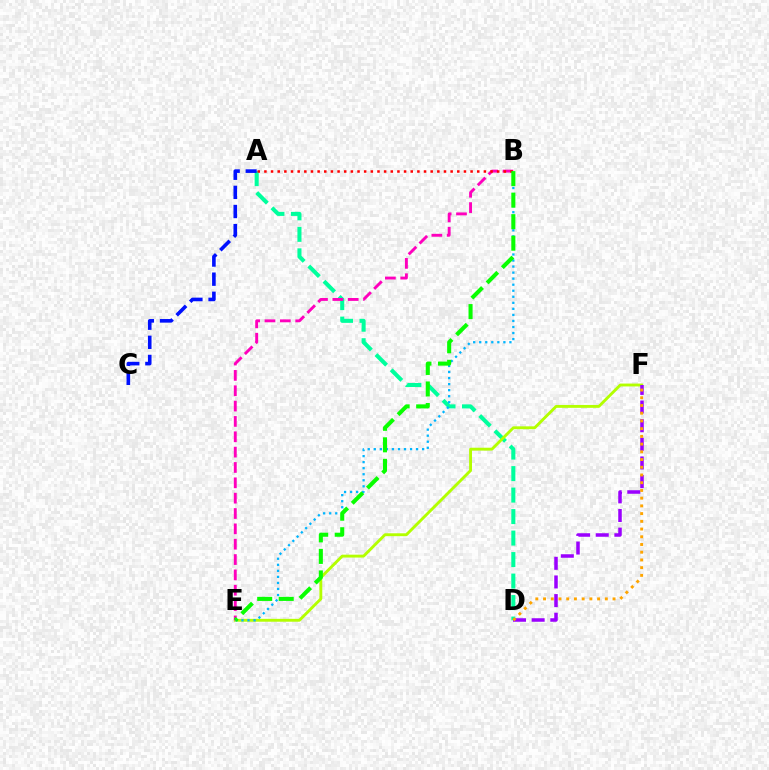{('A', 'D'): [{'color': '#00ff9d', 'line_style': 'dashed', 'thickness': 2.92}], ('E', 'F'): [{'color': '#b3ff00', 'line_style': 'solid', 'thickness': 2.07}], ('B', 'E'): [{'color': '#00b5ff', 'line_style': 'dotted', 'thickness': 1.64}, {'color': '#ff00bd', 'line_style': 'dashed', 'thickness': 2.08}, {'color': '#08ff00', 'line_style': 'dashed', 'thickness': 2.92}], ('A', 'C'): [{'color': '#0010ff', 'line_style': 'dashed', 'thickness': 2.6}], ('D', 'F'): [{'color': '#9b00ff', 'line_style': 'dashed', 'thickness': 2.53}, {'color': '#ffa500', 'line_style': 'dotted', 'thickness': 2.1}], ('A', 'B'): [{'color': '#ff0000', 'line_style': 'dotted', 'thickness': 1.81}]}